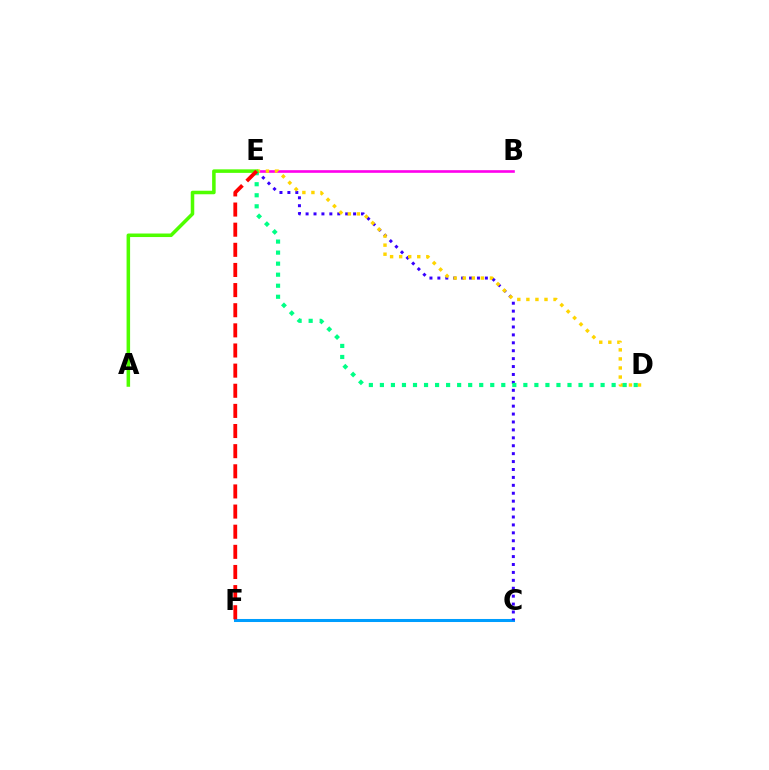{('C', 'F'): [{'color': '#009eff', 'line_style': 'solid', 'thickness': 2.19}], ('C', 'E'): [{'color': '#3700ff', 'line_style': 'dotted', 'thickness': 2.15}], ('B', 'E'): [{'color': '#ff00ed', 'line_style': 'solid', 'thickness': 1.9}], ('D', 'E'): [{'color': '#ffd500', 'line_style': 'dotted', 'thickness': 2.46}, {'color': '#00ff86', 'line_style': 'dotted', 'thickness': 3.0}], ('A', 'E'): [{'color': '#4fff00', 'line_style': 'solid', 'thickness': 2.54}], ('E', 'F'): [{'color': '#ff0000', 'line_style': 'dashed', 'thickness': 2.74}]}